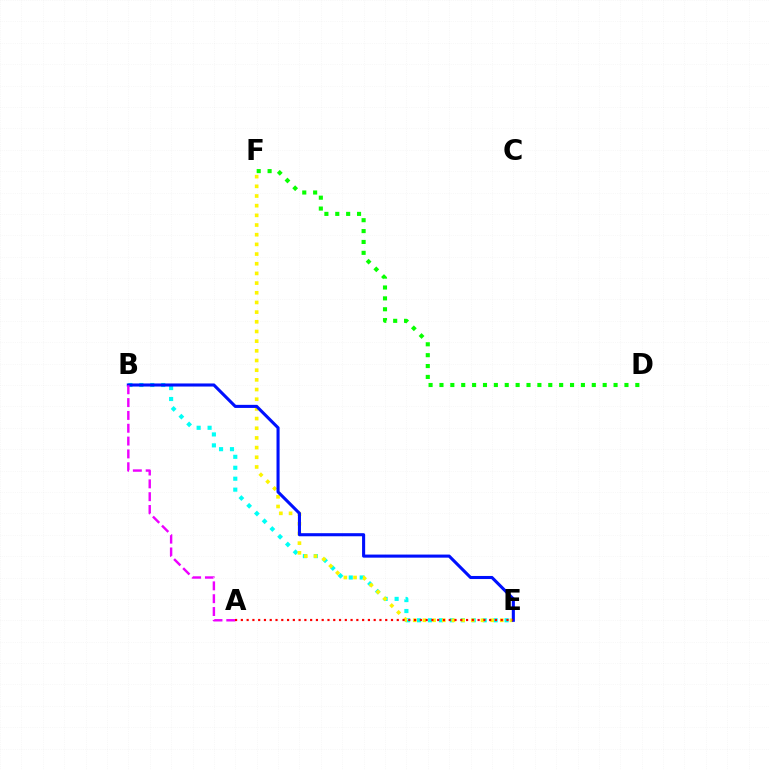{('D', 'F'): [{'color': '#08ff00', 'line_style': 'dotted', 'thickness': 2.96}], ('B', 'E'): [{'color': '#00fff6', 'line_style': 'dotted', 'thickness': 2.97}, {'color': '#0010ff', 'line_style': 'solid', 'thickness': 2.22}], ('E', 'F'): [{'color': '#fcf500', 'line_style': 'dotted', 'thickness': 2.63}], ('A', 'B'): [{'color': '#ee00ff', 'line_style': 'dashed', 'thickness': 1.74}], ('A', 'E'): [{'color': '#ff0000', 'line_style': 'dotted', 'thickness': 1.57}]}